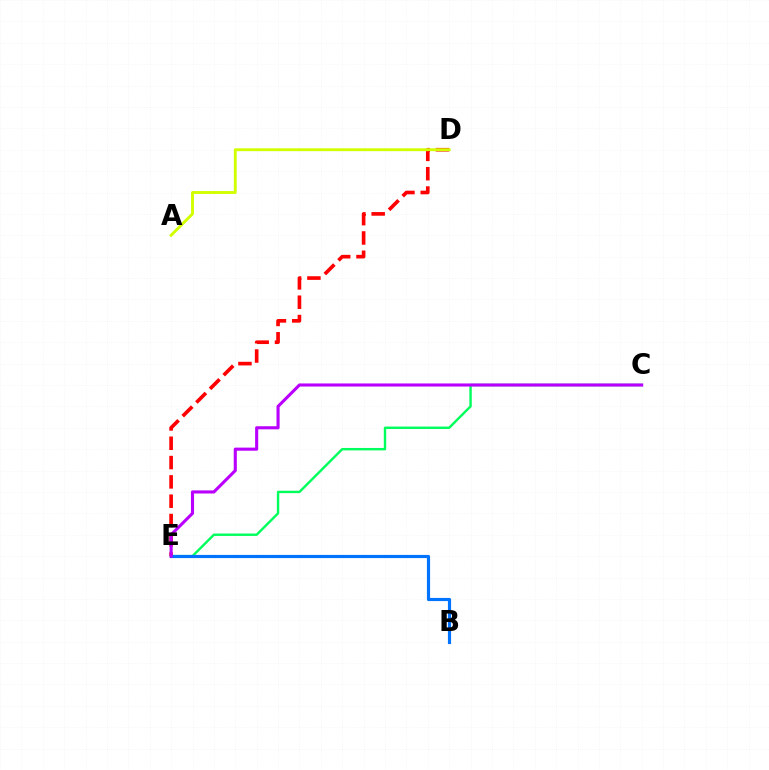{('D', 'E'): [{'color': '#ff0000', 'line_style': 'dashed', 'thickness': 2.62}], ('C', 'E'): [{'color': '#00ff5c', 'line_style': 'solid', 'thickness': 1.74}, {'color': '#b900ff', 'line_style': 'solid', 'thickness': 2.23}], ('B', 'E'): [{'color': '#0074ff', 'line_style': 'solid', 'thickness': 2.28}], ('A', 'D'): [{'color': '#d1ff00', 'line_style': 'solid', 'thickness': 2.08}]}